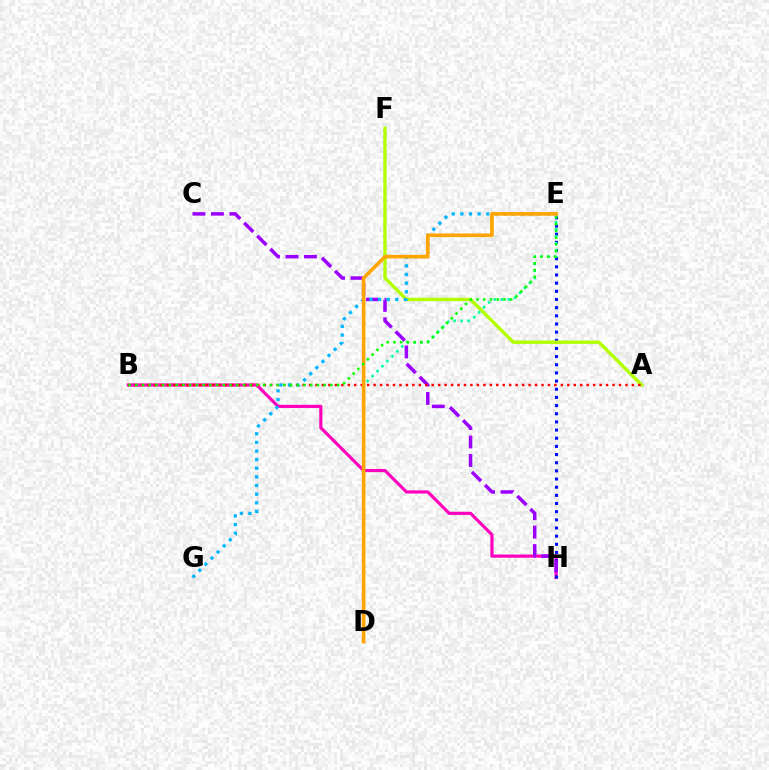{('B', 'H'): [{'color': '#ff00bd', 'line_style': 'solid', 'thickness': 2.28}], ('E', 'H'): [{'color': '#0010ff', 'line_style': 'dotted', 'thickness': 2.22}], ('A', 'F'): [{'color': '#b3ff00', 'line_style': 'solid', 'thickness': 2.48}], ('C', 'H'): [{'color': '#9b00ff', 'line_style': 'dashed', 'thickness': 2.51}], ('D', 'E'): [{'color': '#00ff9d', 'line_style': 'dotted', 'thickness': 1.9}, {'color': '#ffa500', 'line_style': 'solid', 'thickness': 2.61}], ('A', 'B'): [{'color': '#ff0000', 'line_style': 'dotted', 'thickness': 1.75}], ('E', 'G'): [{'color': '#00b5ff', 'line_style': 'dotted', 'thickness': 2.34}], ('B', 'E'): [{'color': '#08ff00', 'line_style': 'dotted', 'thickness': 1.83}]}